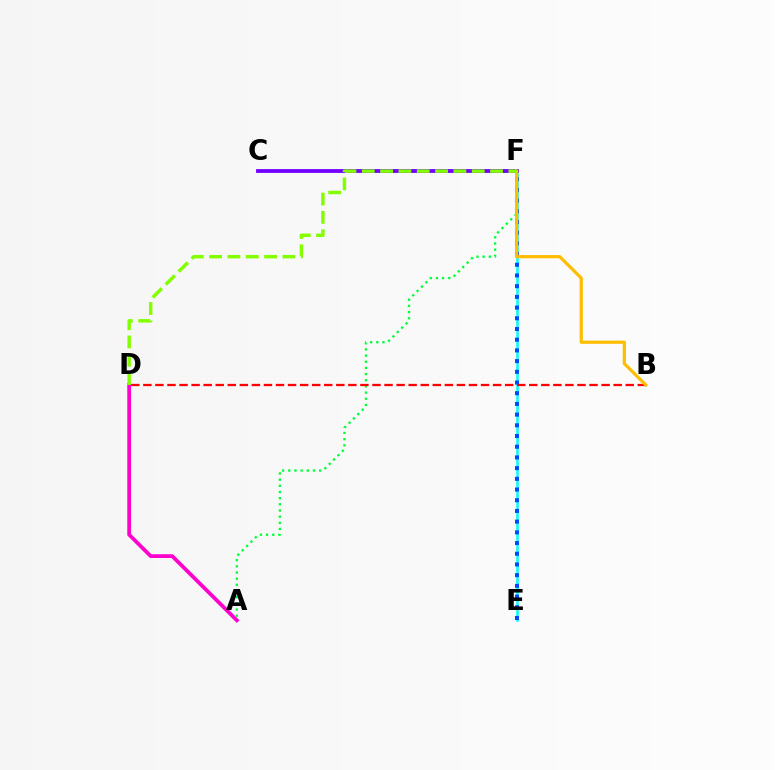{('E', 'F'): [{'color': '#00fff6', 'line_style': 'solid', 'thickness': 1.82}, {'color': '#004bff', 'line_style': 'dotted', 'thickness': 2.91}], ('C', 'F'): [{'color': '#7200ff', 'line_style': 'solid', 'thickness': 2.75}], ('A', 'D'): [{'color': '#ff00cf', 'line_style': 'solid', 'thickness': 2.71}], ('A', 'F'): [{'color': '#00ff39', 'line_style': 'dotted', 'thickness': 1.68}], ('B', 'D'): [{'color': '#ff0000', 'line_style': 'dashed', 'thickness': 1.64}], ('B', 'F'): [{'color': '#ffbd00', 'line_style': 'solid', 'thickness': 2.3}], ('D', 'F'): [{'color': '#84ff00', 'line_style': 'dashed', 'thickness': 2.49}]}